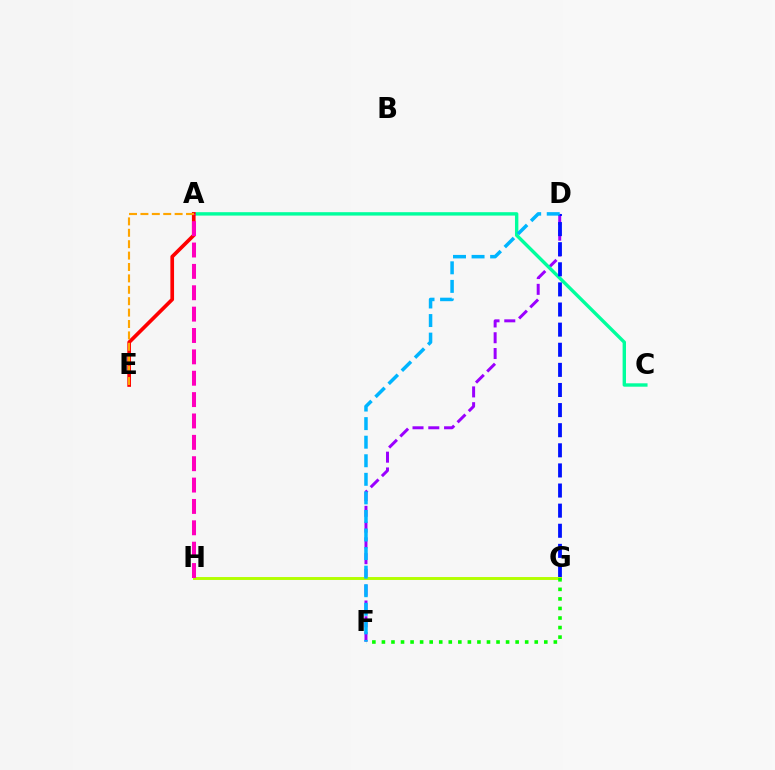{('D', 'F'): [{'color': '#9b00ff', 'line_style': 'dashed', 'thickness': 2.14}, {'color': '#00b5ff', 'line_style': 'dashed', 'thickness': 2.52}], ('A', 'C'): [{'color': '#00ff9d', 'line_style': 'solid', 'thickness': 2.44}], ('D', 'G'): [{'color': '#0010ff', 'line_style': 'dashed', 'thickness': 2.73}], ('G', 'H'): [{'color': '#b3ff00', 'line_style': 'solid', 'thickness': 2.11}], ('F', 'G'): [{'color': '#08ff00', 'line_style': 'dotted', 'thickness': 2.6}], ('A', 'E'): [{'color': '#ff0000', 'line_style': 'solid', 'thickness': 2.64}, {'color': '#ffa500', 'line_style': 'dashed', 'thickness': 1.55}], ('A', 'H'): [{'color': '#ff00bd', 'line_style': 'dashed', 'thickness': 2.9}]}